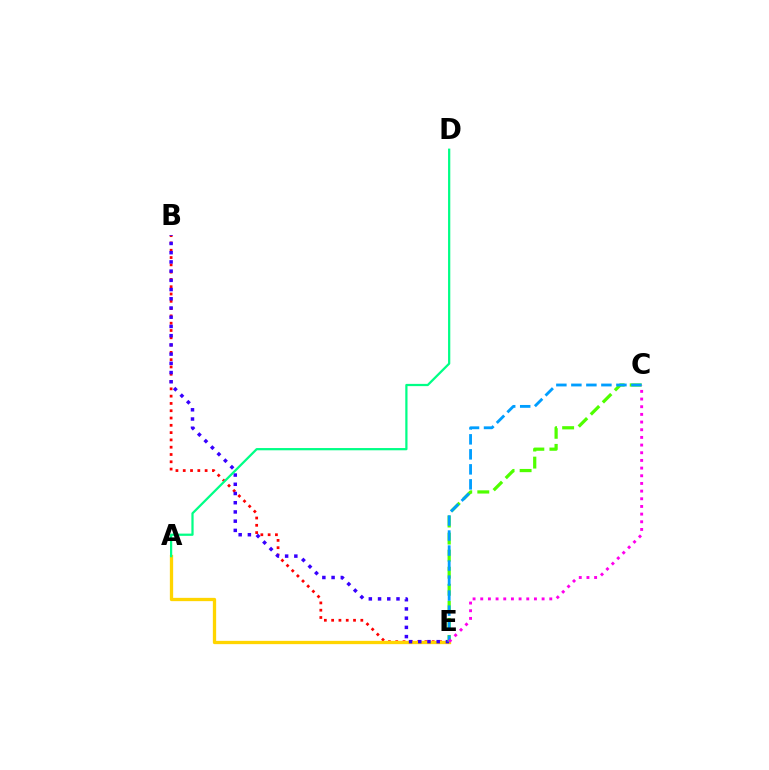{('B', 'E'): [{'color': '#ff0000', 'line_style': 'dotted', 'thickness': 1.98}, {'color': '#3700ff', 'line_style': 'dotted', 'thickness': 2.51}], ('A', 'E'): [{'color': '#ffd500', 'line_style': 'solid', 'thickness': 2.37}], ('A', 'D'): [{'color': '#00ff86', 'line_style': 'solid', 'thickness': 1.61}], ('C', 'E'): [{'color': '#4fff00', 'line_style': 'dashed', 'thickness': 2.32}, {'color': '#009eff', 'line_style': 'dashed', 'thickness': 2.04}, {'color': '#ff00ed', 'line_style': 'dotted', 'thickness': 2.08}]}